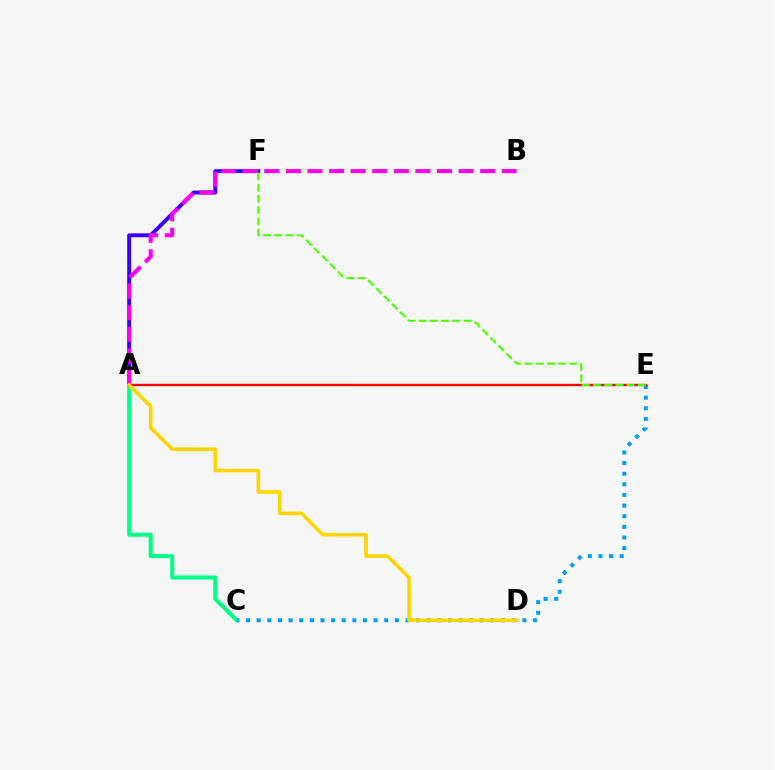{('A', 'F'): [{'color': '#3700ff', 'line_style': 'solid', 'thickness': 2.82}], ('A', 'C'): [{'color': '#00ff86', 'line_style': 'solid', 'thickness': 2.91}], ('C', 'E'): [{'color': '#009eff', 'line_style': 'dotted', 'thickness': 2.89}], ('A', 'E'): [{'color': '#ff0000', 'line_style': 'solid', 'thickness': 1.7}], ('A', 'B'): [{'color': '#ff00ed', 'line_style': 'dashed', 'thickness': 2.93}], ('E', 'F'): [{'color': '#4fff00', 'line_style': 'dashed', 'thickness': 1.53}], ('A', 'D'): [{'color': '#ffd500', 'line_style': 'solid', 'thickness': 2.59}]}